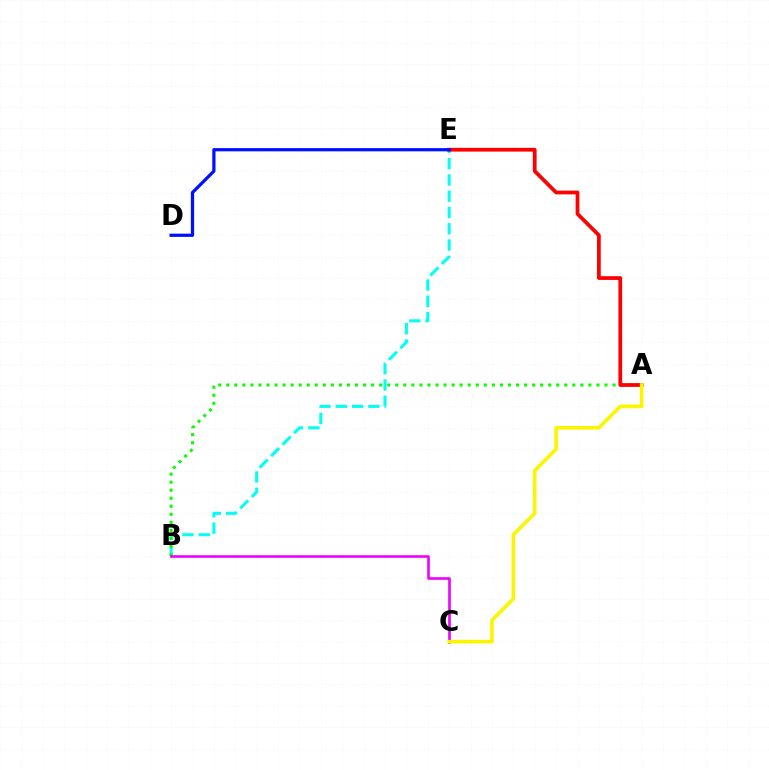{('B', 'E'): [{'color': '#00fff6', 'line_style': 'dashed', 'thickness': 2.21}], ('A', 'B'): [{'color': '#08ff00', 'line_style': 'dotted', 'thickness': 2.19}], ('A', 'E'): [{'color': '#ff0000', 'line_style': 'solid', 'thickness': 2.69}], ('B', 'C'): [{'color': '#ee00ff', 'line_style': 'solid', 'thickness': 1.89}], ('D', 'E'): [{'color': '#0010ff', 'line_style': 'solid', 'thickness': 2.33}], ('A', 'C'): [{'color': '#fcf500', 'line_style': 'solid', 'thickness': 2.6}]}